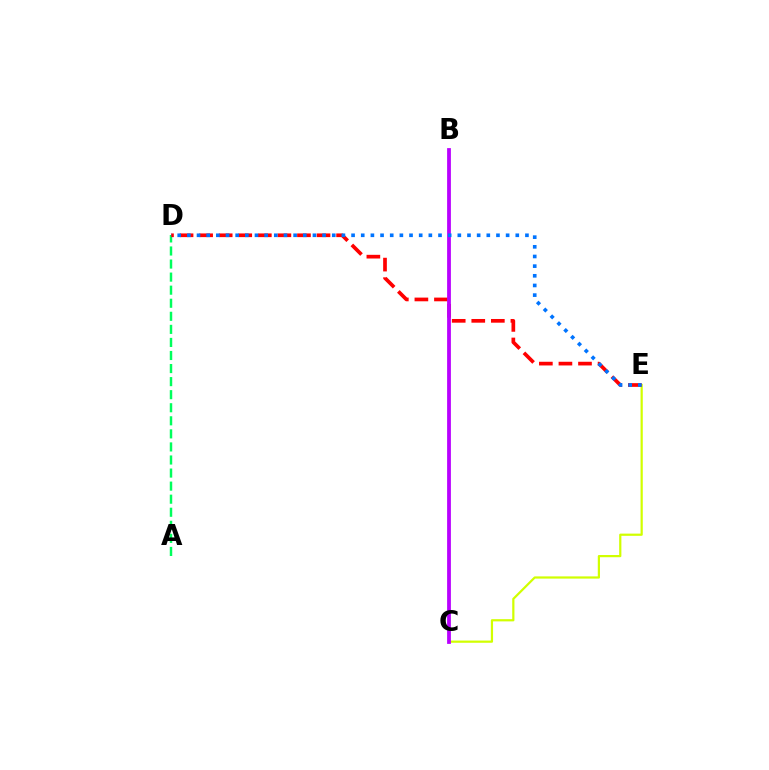{('C', 'E'): [{'color': '#d1ff00', 'line_style': 'solid', 'thickness': 1.6}], ('A', 'D'): [{'color': '#00ff5c', 'line_style': 'dashed', 'thickness': 1.77}], ('D', 'E'): [{'color': '#ff0000', 'line_style': 'dashed', 'thickness': 2.66}, {'color': '#0074ff', 'line_style': 'dotted', 'thickness': 2.62}], ('B', 'C'): [{'color': '#b900ff', 'line_style': 'solid', 'thickness': 2.72}]}